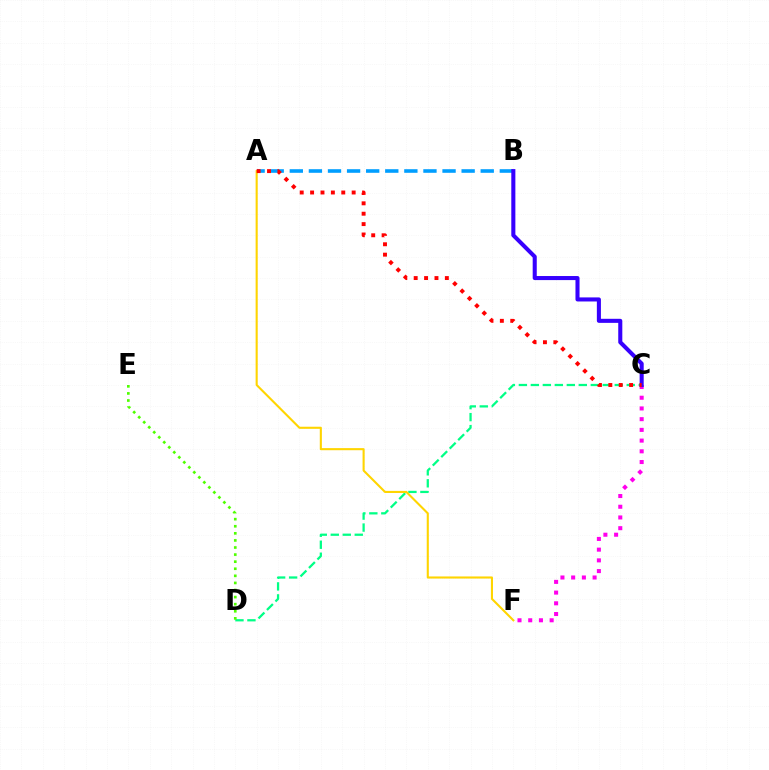{('C', 'D'): [{'color': '#00ff86', 'line_style': 'dashed', 'thickness': 1.63}], ('A', 'B'): [{'color': '#009eff', 'line_style': 'dashed', 'thickness': 2.59}], ('A', 'F'): [{'color': '#ffd500', 'line_style': 'solid', 'thickness': 1.51}], ('C', 'F'): [{'color': '#ff00ed', 'line_style': 'dotted', 'thickness': 2.91}], ('D', 'E'): [{'color': '#4fff00', 'line_style': 'dotted', 'thickness': 1.92}], ('B', 'C'): [{'color': '#3700ff', 'line_style': 'solid', 'thickness': 2.93}], ('A', 'C'): [{'color': '#ff0000', 'line_style': 'dotted', 'thickness': 2.82}]}